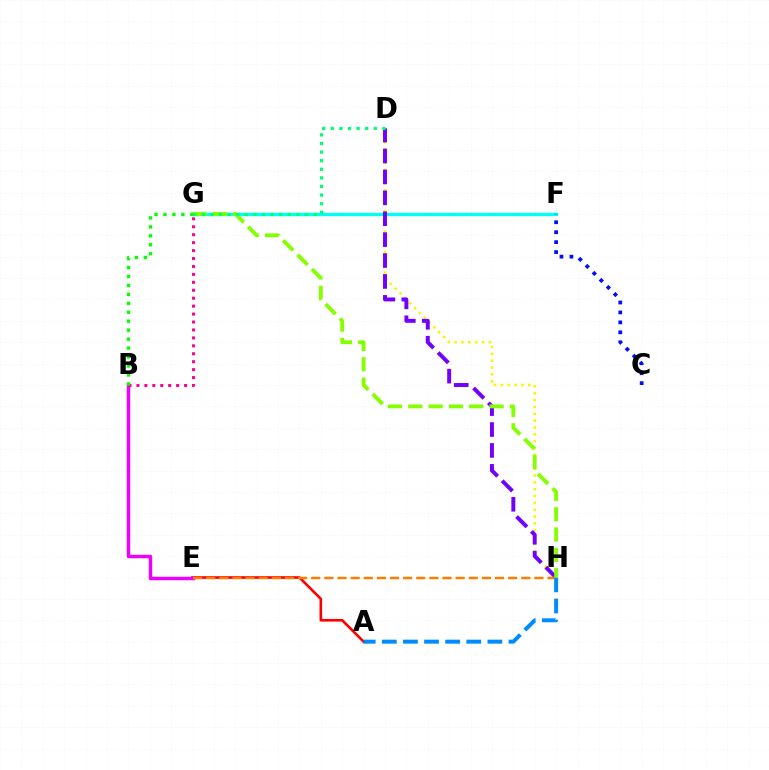{('A', 'E'): [{'color': '#ff0000', 'line_style': 'solid', 'thickness': 1.9}], ('B', 'E'): [{'color': '#ee00ff', 'line_style': 'solid', 'thickness': 2.49}], ('F', 'G'): [{'color': '#00fff6', 'line_style': 'solid', 'thickness': 2.39}], ('C', 'F'): [{'color': '#0010ff', 'line_style': 'dotted', 'thickness': 2.7}], ('D', 'H'): [{'color': '#fcf500', 'line_style': 'dotted', 'thickness': 1.86}, {'color': '#7200ff', 'line_style': 'dashed', 'thickness': 2.84}], ('E', 'H'): [{'color': '#ff7c00', 'line_style': 'dashed', 'thickness': 1.78}], ('A', 'H'): [{'color': '#008cff', 'line_style': 'dashed', 'thickness': 2.87}], ('G', 'H'): [{'color': '#84ff00', 'line_style': 'dashed', 'thickness': 2.76}], ('D', 'G'): [{'color': '#00ff74', 'line_style': 'dotted', 'thickness': 2.34}], ('B', 'G'): [{'color': '#ff0094', 'line_style': 'dotted', 'thickness': 2.16}, {'color': '#08ff00', 'line_style': 'dotted', 'thickness': 2.43}]}